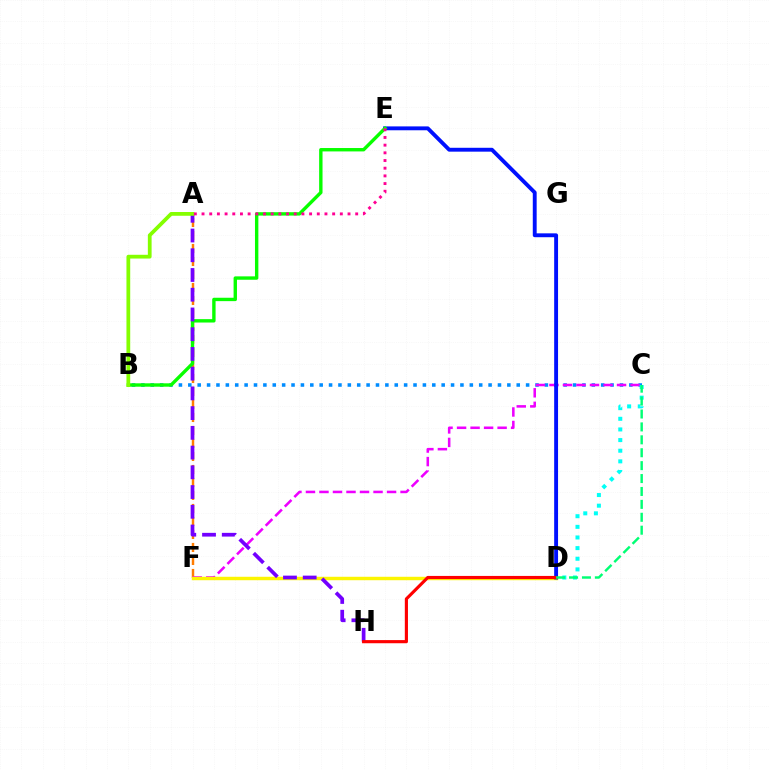{('B', 'C'): [{'color': '#008cff', 'line_style': 'dotted', 'thickness': 2.55}], ('A', 'F'): [{'color': '#ff7c00', 'line_style': 'dashed', 'thickness': 1.77}], ('C', 'F'): [{'color': '#ee00ff', 'line_style': 'dashed', 'thickness': 1.84}], ('D', 'F'): [{'color': '#fcf500', 'line_style': 'solid', 'thickness': 2.48}], ('D', 'E'): [{'color': '#0010ff', 'line_style': 'solid', 'thickness': 2.79}], ('B', 'E'): [{'color': '#08ff00', 'line_style': 'solid', 'thickness': 2.44}], ('C', 'D'): [{'color': '#00fff6', 'line_style': 'dotted', 'thickness': 2.89}, {'color': '#00ff74', 'line_style': 'dashed', 'thickness': 1.75}], ('A', 'H'): [{'color': '#7200ff', 'line_style': 'dashed', 'thickness': 2.68}], ('D', 'H'): [{'color': '#ff0000', 'line_style': 'solid', 'thickness': 2.26}], ('A', 'B'): [{'color': '#84ff00', 'line_style': 'solid', 'thickness': 2.71}], ('A', 'E'): [{'color': '#ff0094', 'line_style': 'dotted', 'thickness': 2.09}]}